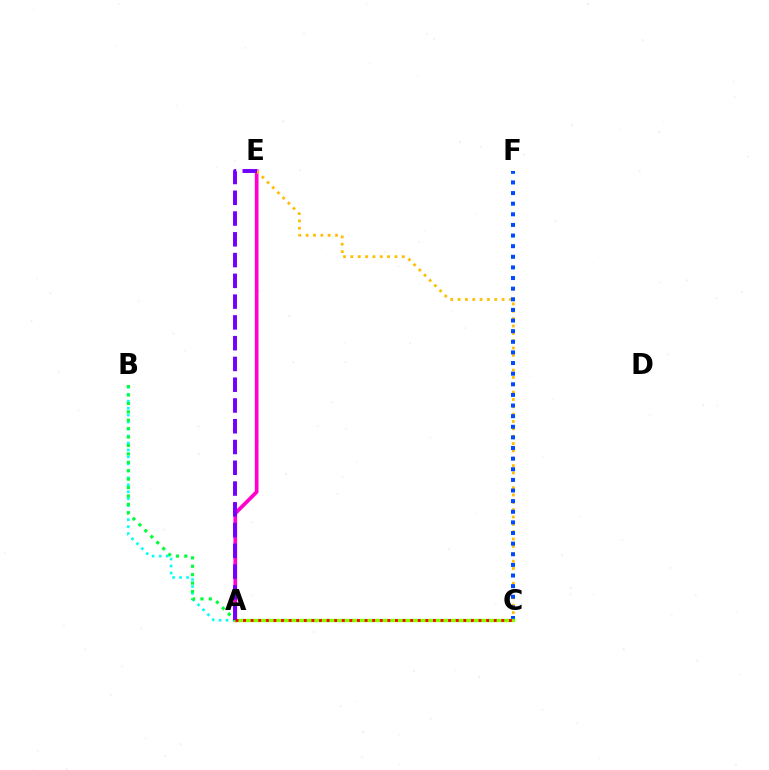{('A', 'E'): [{'color': '#ff00cf', 'line_style': 'solid', 'thickness': 2.67}, {'color': '#7200ff', 'line_style': 'dashed', 'thickness': 2.82}], ('A', 'B'): [{'color': '#00fff6', 'line_style': 'dotted', 'thickness': 1.89}, {'color': '#00ff39', 'line_style': 'dotted', 'thickness': 2.29}], ('C', 'E'): [{'color': '#ffbd00', 'line_style': 'dotted', 'thickness': 2.0}], ('C', 'F'): [{'color': '#004bff', 'line_style': 'dotted', 'thickness': 2.89}], ('A', 'C'): [{'color': '#84ff00', 'line_style': 'solid', 'thickness': 2.4}, {'color': '#ff0000', 'line_style': 'dotted', 'thickness': 2.06}]}